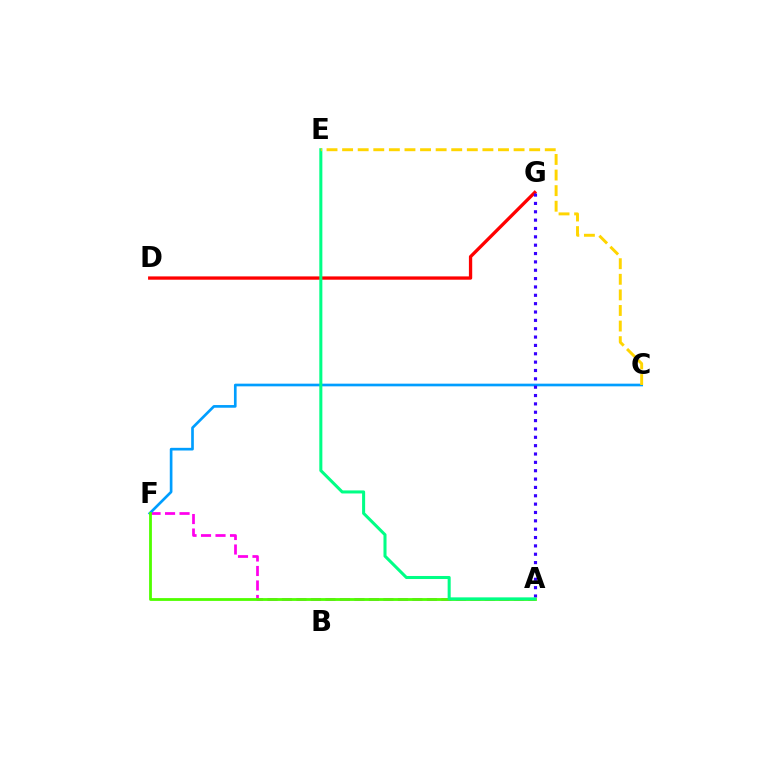{('A', 'F'): [{'color': '#ff00ed', 'line_style': 'dashed', 'thickness': 1.97}, {'color': '#4fff00', 'line_style': 'solid', 'thickness': 2.02}], ('D', 'G'): [{'color': '#ff0000', 'line_style': 'solid', 'thickness': 2.38}], ('C', 'F'): [{'color': '#009eff', 'line_style': 'solid', 'thickness': 1.92}], ('A', 'G'): [{'color': '#3700ff', 'line_style': 'dotted', 'thickness': 2.27}], ('A', 'E'): [{'color': '#00ff86', 'line_style': 'solid', 'thickness': 2.19}], ('C', 'E'): [{'color': '#ffd500', 'line_style': 'dashed', 'thickness': 2.12}]}